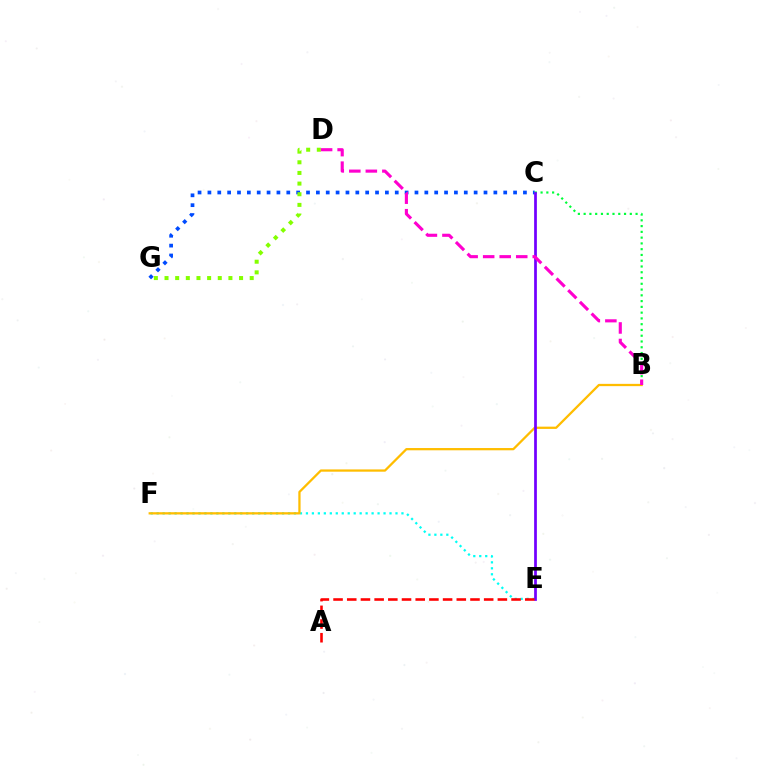{('C', 'G'): [{'color': '#004bff', 'line_style': 'dotted', 'thickness': 2.68}], ('E', 'F'): [{'color': '#00fff6', 'line_style': 'dotted', 'thickness': 1.62}], ('D', 'G'): [{'color': '#84ff00', 'line_style': 'dotted', 'thickness': 2.89}], ('B', 'C'): [{'color': '#00ff39', 'line_style': 'dotted', 'thickness': 1.57}], ('B', 'F'): [{'color': '#ffbd00', 'line_style': 'solid', 'thickness': 1.63}], ('C', 'E'): [{'color': '#7200ff', 'line_style': 'solid', 'thickness': 1.97}], ('B', 'D'): [{'color': '#ff00cf', 'line_style': 'dashed', 'thickness': 2.25}], ('A', 'E'): [{'color': '#ff0000', 'line_style': 'dashed', 'thickness': 1.86}]}